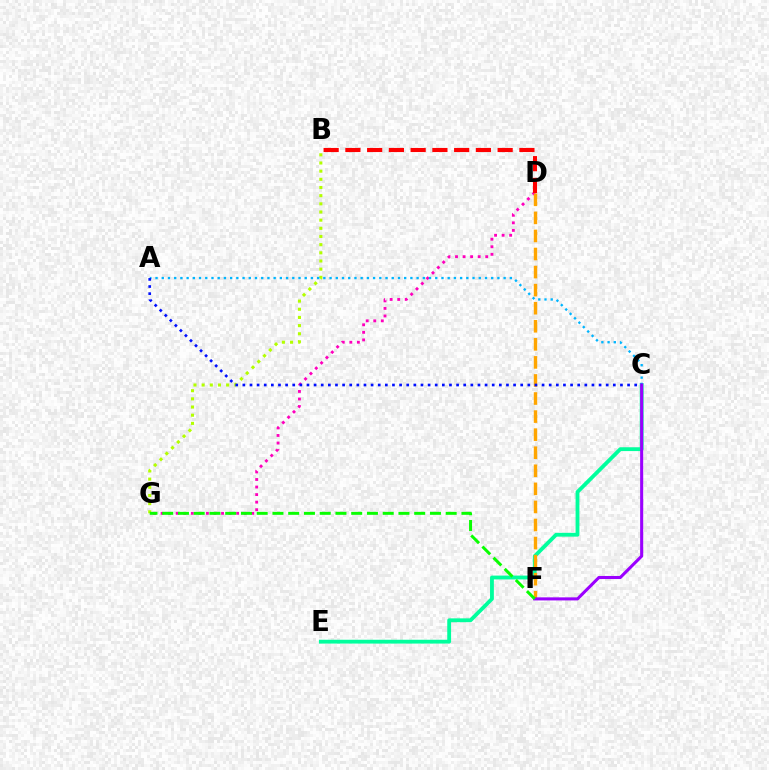{('C', 'E'): [{'color': '#00ff9d', 'line_style': 'solid', 'thickness': 2.76}], ('B', 'G'): [{'color': '#b3ff00', 'line_style': 'dotted', 'thickness': 2.22}], ('D', 'G'): [{'color': '#ff00bd', 'line_style': 'dotted', 'thickness': 2.05}], ('D', 'F'): [{'color': '#ffa500', 'line_style': 'dashed', 'thickness': 2.45}], ('A', 'C'): [{'color': '#00b5ff', 'line_style': 'dotted', 'thickness': 1.69}, {'color': '#0010ff', 'line_style': 'dotted', 'thickness': 1.94}], ('B', 'D'): [{'color': '#ff0000', 'line_style': 'dashed', 'thickness': 2.95}], ('C', 'F'): [{'color': '#9b00ff', 'line_style': 'solid', 'thickness': 2.21}], ('F', 'G'): [{'color': '#08ff00', 'line_style': 'dashed', 'thickness': 2.14}]}